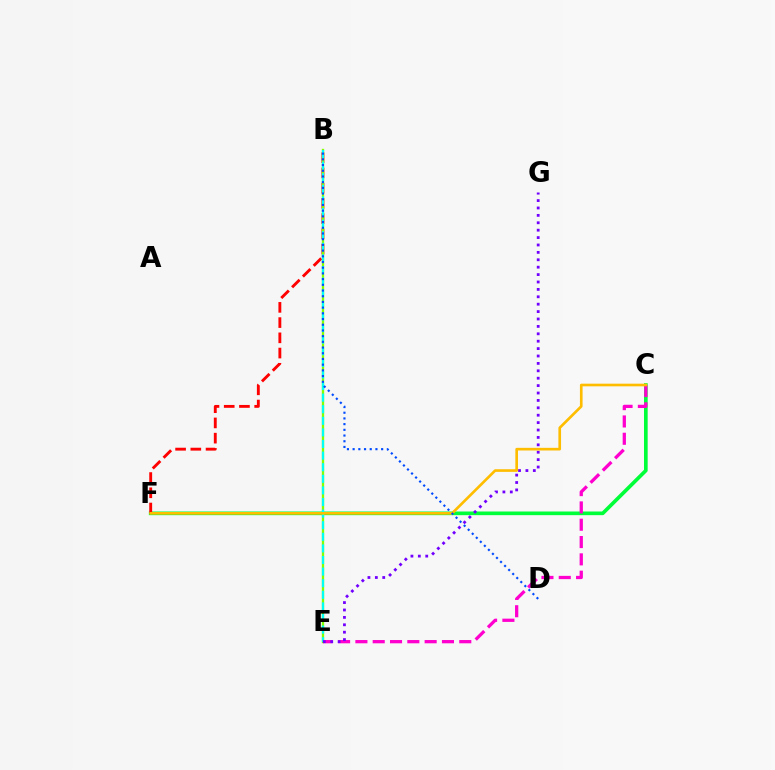{('C', 'F'): [{'color': '#00ff39', 'line_style': 'solid', 'thickness': 2.64}, {'color': '#ffbd00', 'line_style': 'solid', 'thickness': 1.91}], ('B', 'F'): [{'color': '#ff0000', 'line_style': 'dashed', 'thickness': 2.07}], ('B', 'E'): [{'color': '#84ff00', 'line_style': 'solid', 'thickness': 1.67}, {'color': '#00fff6', 'line_style': 'dashed', 'thickness': 1.58}], ('C', 'E'): [{'color': '#ff00cf', 'line_style': 'dashed', 'thickness': 2.35}], ('E', 'G'): [{'color': '#7200ff', 'line_style': 'dotted', 'thickness': 2.01}], ('B', 'D'): [{'color': '#004bff', 'line_style': 'dotted', 'thickness': 1.55}]}